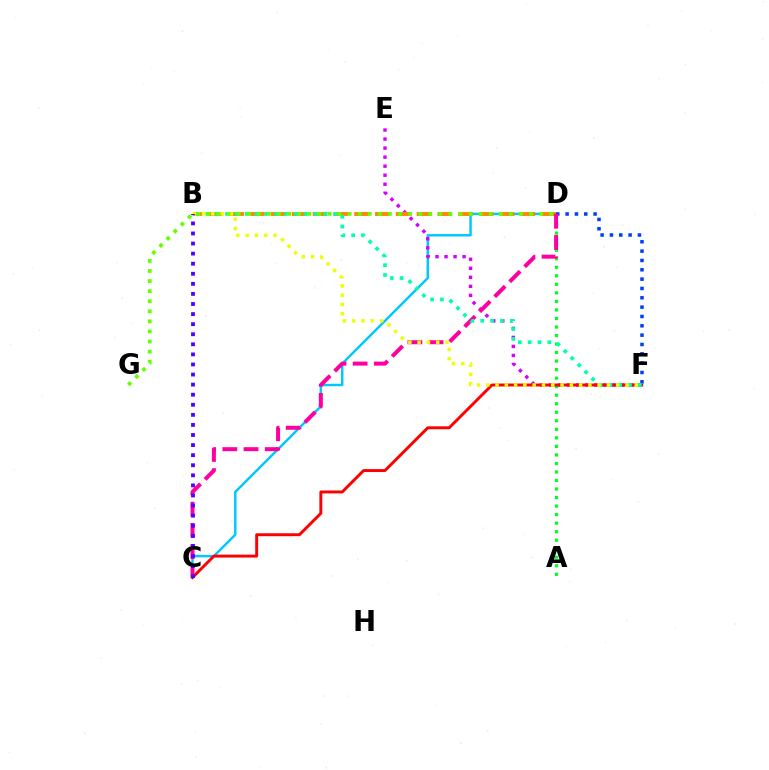{('C', 'D'): [{'color': '#00c7ff', 'line_style': 'solid', 'thickness': 1.76}, {'color': '#ff00a0', 'line_style': 'dashed', 'thickness': 2.88}], ('D', 'F'): [{'color': '#003fff', 'line_style': 'dotted', 'thickness': 2.54}], ('A', 'D'): [{'color': '#00ff27', 'line_style': 'dotted', 'thickness': 2.32}], ('E', 'F'): [{'color': '#d600ff', 'line_style': 'dotted', 'thickness': 2.45}], ('C', 'F'): [{'color': '#ff0000', 'line_style': 'solid', 'thickness': 2.11}], ('B', 'D'): [{'color': '#ff8800', 'line_style': 'dashed', 'thickness': 2.83}], ('B', 'F'): [{'color': '#00ffaf', 'line_style': 'dotted', 'thickness': 2.67}, {'color': '#eeff00', 'line_style': 'dotted', 'thickness': 2.52}], ('D', 'G'): [{'color': '#66ff00', 'line_style': 'dotted', 'thickness': 2.74}], ('B', 'C'): [{'color': '#4f00ff', 'line_style': 'dotted', 'thickness': 2.74}]}